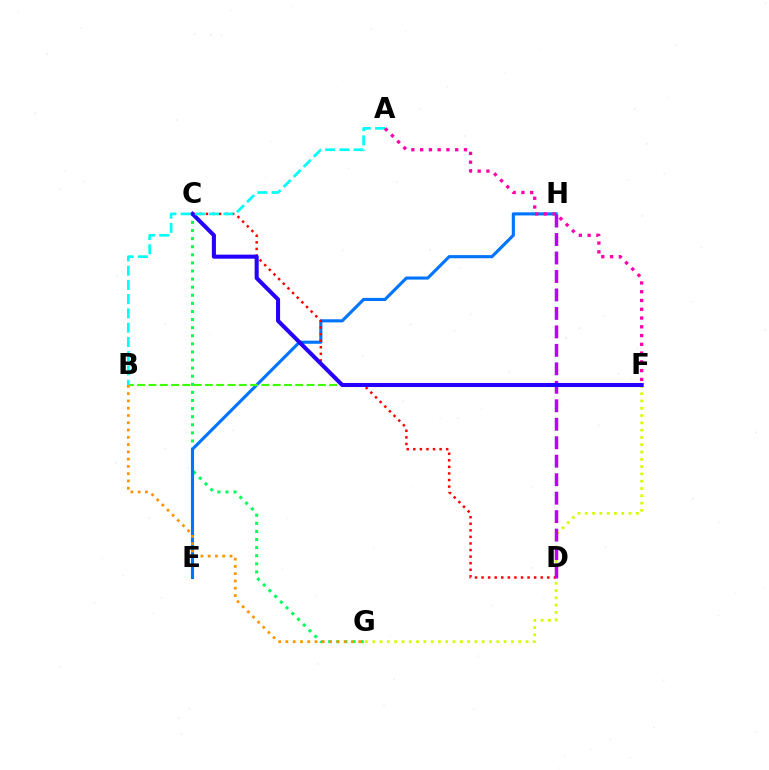{('C', 'G'): [{'color': '#00ff5c', 'line_style': 'dotted', 'thickness': 2.2}], ('E', 'H'): [{'color': '#0074ff', 'line_style': 'solid', 'thickness': 2.24}], ('F', 'G'): [{'color': '#d1ff00', 'line_style': 'dotted', 'thickness': 1.98}], ('C', 'D'): [{'color': '#ff0000', 'line_style': 'dotted', 'thickness': 1.79}], ('D', 'H'): [{'color': '#b900ff', 'line_style': 'dashed', 'thickness': 2.51}], ('B', 'F'): [{'color': '#3dff00', 'line_style': 'dashed', 'thickness': 1.53}], ('C', 'F'): [{'color': '#2500ff', 'line_style': 'solid', 'thickness': 2.92}], ('A', 'B'): [{'color': '#00fff6', 'line_style': 'dashed', 'thickness': 1.94}], ('A', 'F'): [{'color': '#ff00ac', 'line_style': 'dotted', 'thickness': 2.38}], ('B', 'G'): [{'color': '#ff9400', 'line_style': 'dotted', 'thickness': 1.98}]}